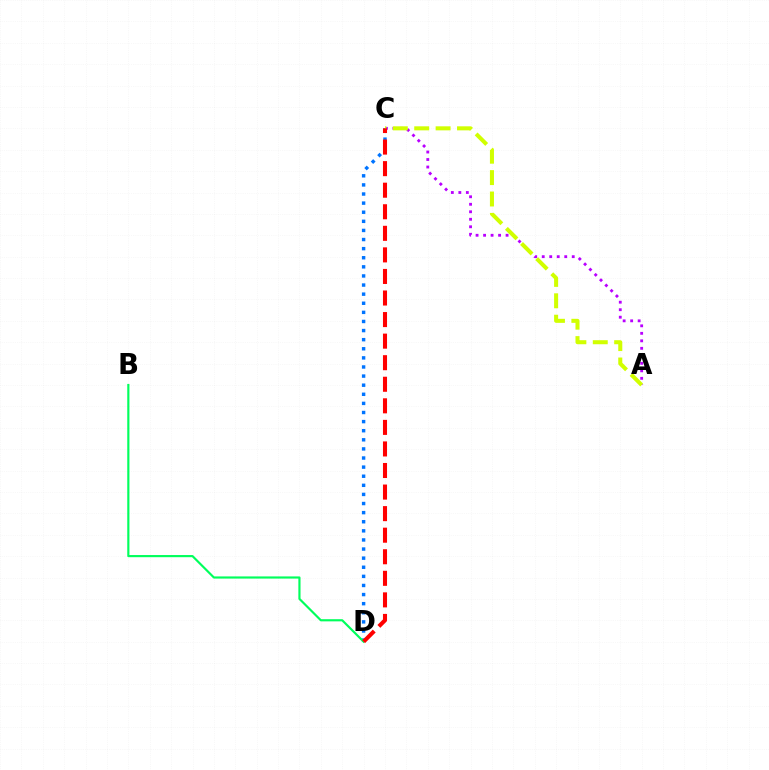{('C', 'D'): [{'color': '#0074ff', 'line_style': 'dotted', 'thickness': 2.47}, {'color': '#ff0000', 'line_style': 'dashed', 'thickness': 2.93}], ('B', 'D'): [{'color': '#00ff5c', 'line_style': 'solid', 'thickness': 1.56}], ('A', 'C'): [{'color': '#b900ff', 'line_style': 'dotted', 'thickness': 2.04}, {'color': '#d1ff00', 'line_style': 'dashed', 'thickness': 2.91}]}